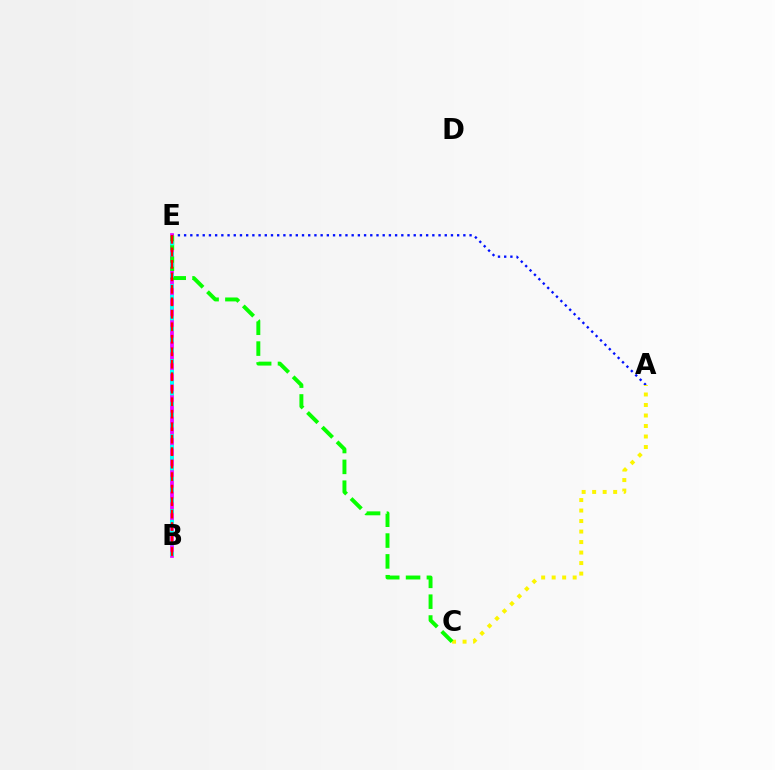{('A', 'E'): [{'color': '#0010ff', 'line_style': 'dotted', 'thickness': 1.69}], ('A', 'C'): [{'color': '#fcf500', 'line_style': 'dotted', 'thickness': 2.85}], ('B', 'E'): [{'color': '#ee00ff', 'line_style': 'solid', 'thickness': 2.67}, {'color': '#00fff6', 'line_style': 'dotted', 'thickness': 2.91}, {'color': '#ff0000', 'line_style': 'dashed', 'thickness': 1.7}], ('C', 'E'): [{'color': '#08ff00', 'line_style': 'dashed', 'thickness': 2.83}]}